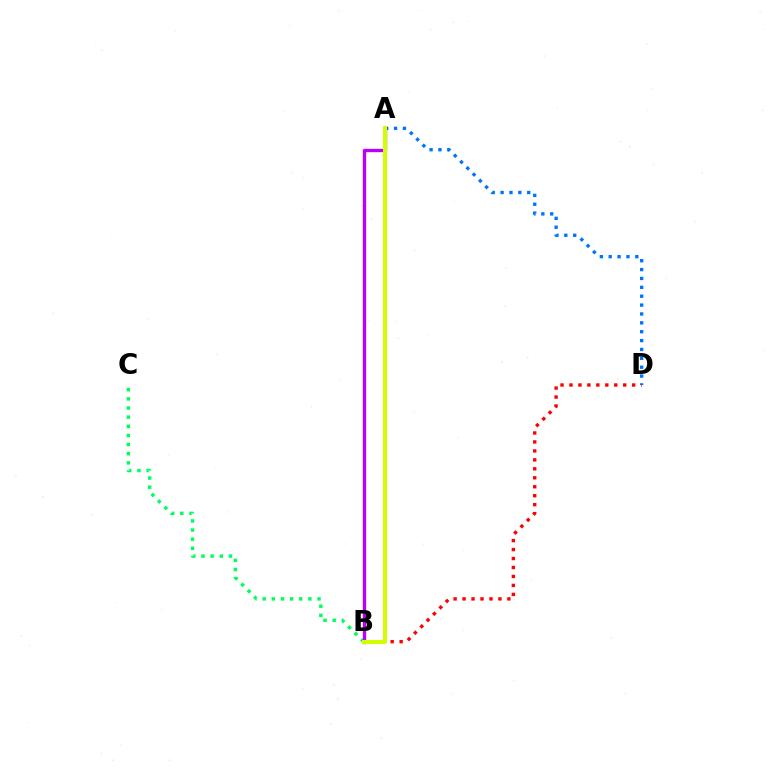{('B', 'C'): [{'color': '#00ff5c', 'line_style': 'dotted', 'thickness': 2.48}], ('B', 'D'): [{'color': '#ff0000', 'line_style': 'dotted', 'thickness': 2.43}], ('A', 'D'): [{'color': '#0074ff', 'line_style': 'dotted', 'thickness': 2.41}], ('A', 'B'): [{'color': '#b900ff', 'line_style': 'solid', 'thickness': 2.41}, {'color': '#d1ff00', 'line_style': 'solid', 'thickness': 2.91}]}